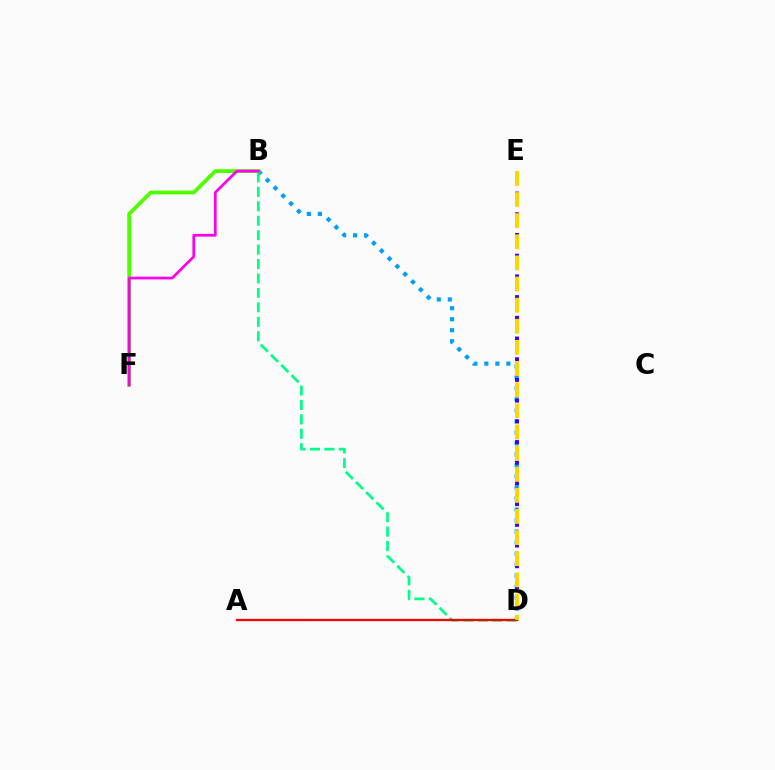{('B', 'D'): [{'color': '#009eff', 'line_style': 'dotted', 'thickness': 2.99}, {'color': '#00ff86', 'line_style': 'dashed', 'thickness': 1.96}], ('D', 'E'): [{'color': '#3700ff', 'line_style': 'dotted', 'thickness': 2.81}, {'color': '#ffd500', 'line_style': 'dashed', 'thickness': 2.87}], ('A', 'D'): [{'color': '#ff0000', 'line_style': 'solid', 'thickness': 1.63}], ('B', 'F'): [{'color': '#4fff00', 'line_style': 'solid', 'thickness': 2.73}, {'color': '#ff00ed', 'line_style': 'solid', 'thickness': 1.96}]}